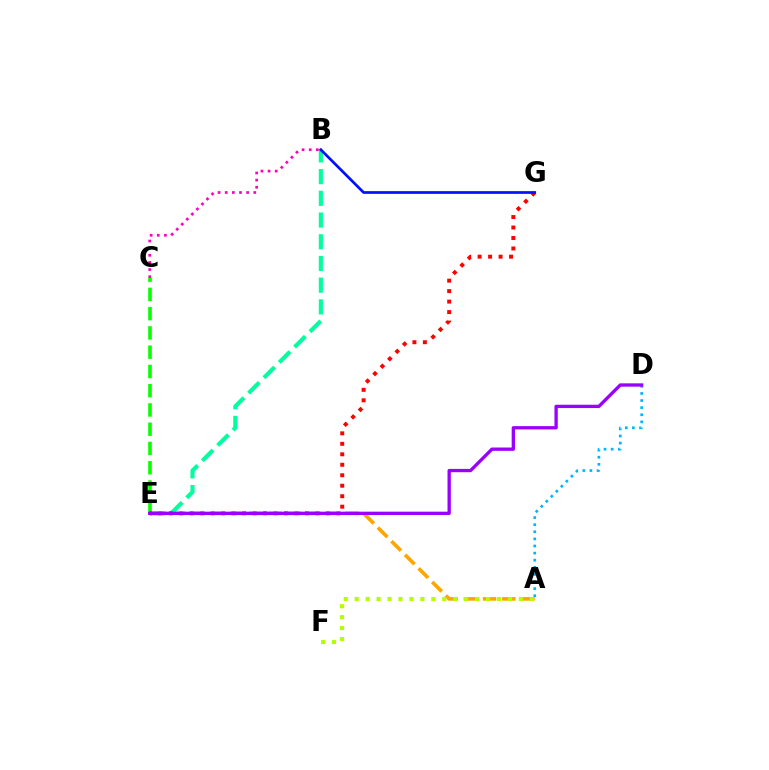{('B', 'E'): [{'color': '#00ff9d', 'line_style': 'dashed', 'thickness': 2.95}], ('B', 'C'): [{'color': '#ff00bd', 'line_style': 'dotted', 'thickness': 1.94}], ('C', 'E'): [{'color': '#08ff00', 'line_style': 'dashed', 'thickness': 2.62}], ('E', 'G'): [{'color': '#ff0000', 'line_style': 'dotted', 'thickness': 2.85}], ('B', 'G'): [{'color': '#0010ff', 'line_style': 'solid', 'thickness': 1.95}], ('A', 'D'): [{'color': '#00b5ff', 'line_style': 'dotted', 'thickness': 1.93}], ('A', 'E'): [{'color': '#ffa500', 'line_style': 'dashed', 'thickness': 2.61}], ('A', 'F'): [{'color': '#b3ff00', 'line_style': 'dotted', 'thickness': 2.97}], ('D', 'E'): [{'color': '#9b00ff', 'line_style': 'solid', 'thickness': 2.39}]}